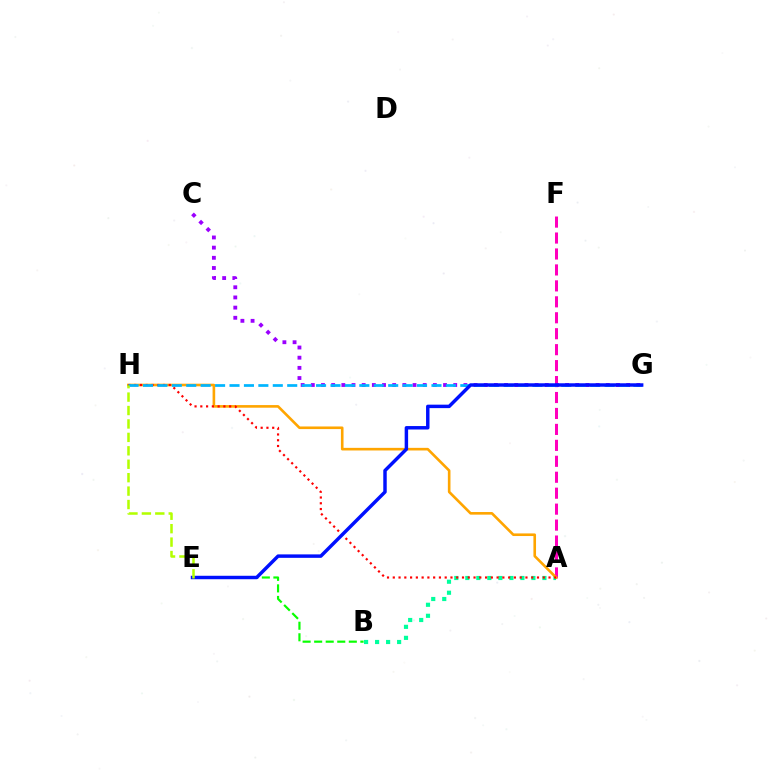{('A', 'F'): [{'color': '#ff00bd', 'line_style': 'dashed', 'thickness': 2.17}], ('B', 'E'): [{'color': '#08ff00', 'line_style': 'dashed', 'thickness': 1.57}], ('A', 'B'): [{'color': '#00ff9d', 'line_style': 'dotted', 'thickness': 2.99}], ('A', 'H'): [{'color': '#ffa500', 'line_style': 'solid', 'thickness': 1.89}, {'color': '#ff0000', 'line_style': 'dotted', 'thickness': 1.57}], ('C', 'G'): [{'color': '#9b00ff', 'line_style': 'dotted', 'thickness': 2.76}], ('G', 'H'): [{'color': '#00b5ff', 'line_style': 'dashed', 'thickness': 1.96}], ('E', 'G'): [{'color': '#0010ff', 'line_style': 'solid', 'thickness': 2.49}], ('E', 'H'): [{'color': '#b3ff00', 'line_style': 'dashed', 'thickness': 1.82}]}